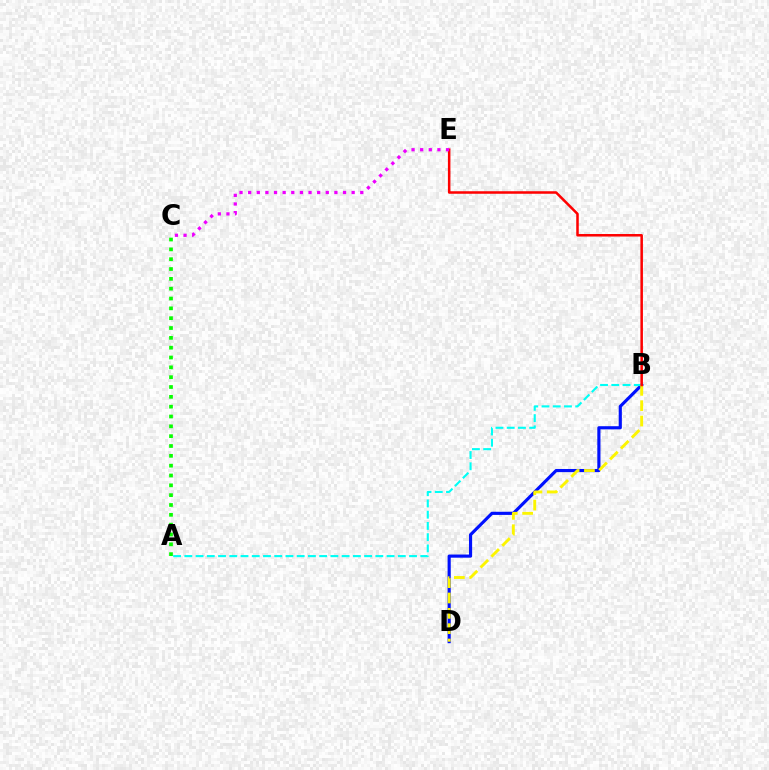{('B', 'D'): [{'color': '#0010ff', 'line_style': 'solid', 'thickness': 2.27}, {'color': '#fcf500', 'line_style': 'dashed', 'thickness': 2.08}], ('A', 'B'): [{'color': '#00fff6', 'line_style': 'dashed', 'thickness': 1.53}], ('A', 'C'): [{'color': '#08ff00', 'line_style': 'dotted', 'thickness': 2.67}], ('B', 'E'): [{'color': '#ff0000', 'line_style': 'solid', 'thickness': 1.82}], ('C', 'E'): [{'color': '#ee00ff', 'line_style': 'dotted', 'thickness': 2.34}]}